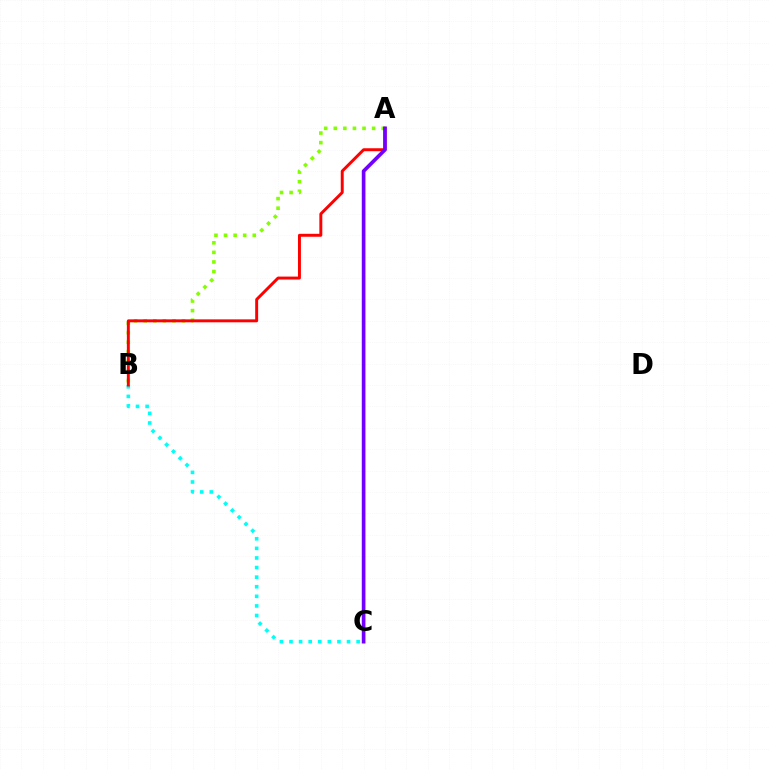{('A', 'B'): [{'color': '#84ff00', 'line_style': 'dotted', 'thickness': 2.6}, {'color': '#ff0000', 'line_style': 'solid', 'thickness': 2.12}], ('B', 'C'): [{'color': '#00fff6', 'line_style': 'dotted', 'thickness': 2.61}], ('A', 'C'): [{'color': '#7200ff', 'line_style': 'solid', 'thickness': 2.64}]}